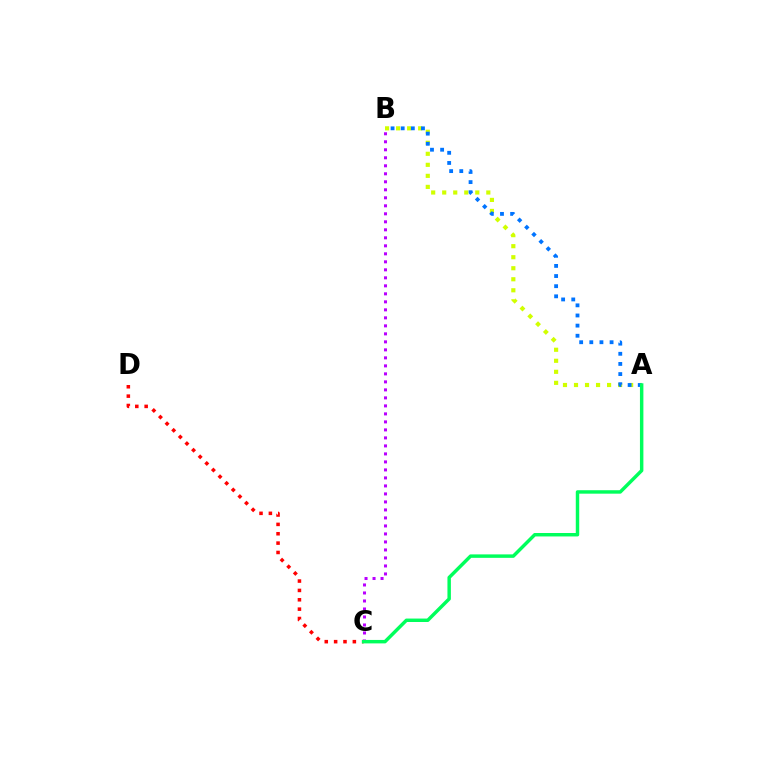{('A', 'B'): [{'color': '#d1ff00', 'line_style': 'dotted', 'thickness': 3.0}, {'color': '#0074ff', 'line_style': 'dotted', 'thickness': 2.75}], ('B', 'C'): [{'color': '#b900ff', 'line_style': 'dotted', 'thickness': 2.17}], ('C', 'D'): [{'color': '#ff0000', 'line_style': 'dotted', 'thickness': 2.54}], ('A', 'C'): [{'color': '#00ff5c', 'line_style': 'solid', 'thickness': 2.48}]}